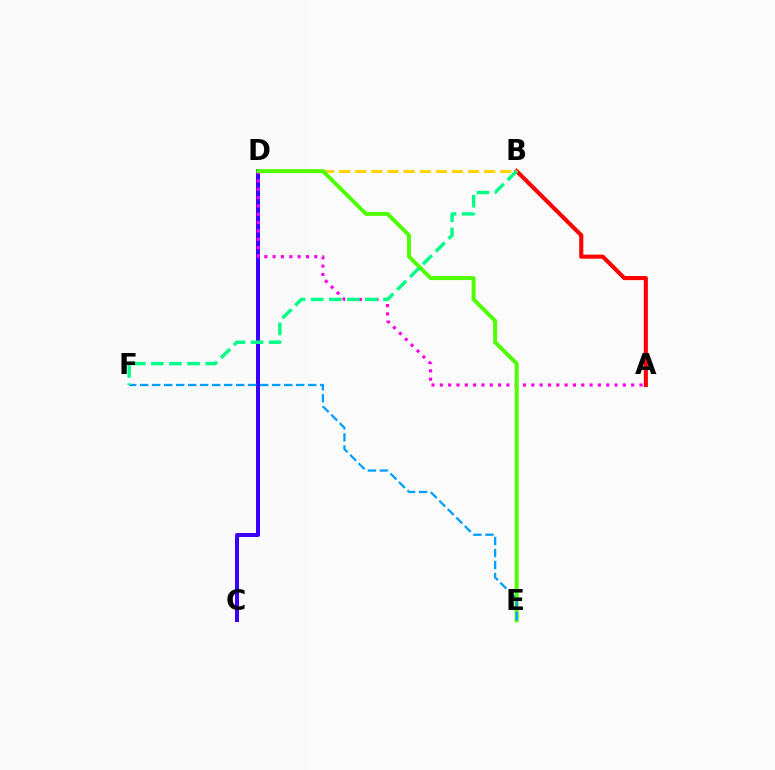{('C', 'D'): [{'color': '#3700ff', 'line_style': 'solid', 'thickness': 2.86}], ('A', 'D'): [{'color': '#ff00ed', 'line_style': 'dotted', 'thickness': 2.26}], ('A', 'B'): [{'color': '#ff0000', 'line_style': 'solid', 'thickness': 2.96}], ('B', 'D'): [{'color': '#ffd500', 'line_style': 'dashed', 'thickness': 2.19}], ('D', 'E'): [{'color': '#4fff00', 'line_style': 'solid', 'thickness': 2.85}], ('E', 'F'): [{'color': '#009eff', 'line_style': 'dashed', 'thickness': 1.63}], ('B', 'F'): [{'color': '#00ff86', 'line_style': 'dashed', 'thickness': 2.46}]}